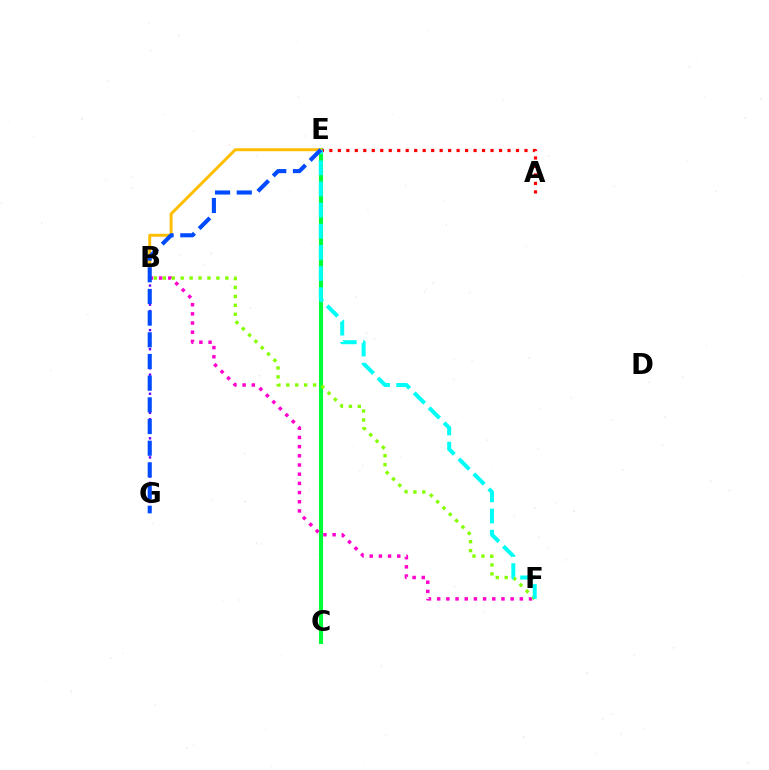{('C', 'E'): [{'color': '#00ff39', 'line_style': 'solid', 'thickness': 2.95}], ('A', 'E'): [{'color': '#ff0000', 'line_style': 'dotted', 'thickness': 2.31}], ('B', 'F'): [{'color': '#ff00cf', 'line_style': 'dotted', 'thickness': 2.5}, {'color': '#84ff00', 'line_style': 'dotted', 'thickness': 2.43}], ('B', 'E'): [{'color': '#ffbd00', 'line_style': 'solid', 'thickness': 2.12}], ('E', 'F'): [{'color': '#00fff6', 'line_style': 'dashed', 'thickness': 2.87}], ('B', 'G'): [{'color': '#7200ff', 'line_style': 'dotted', 'thickness': 1.73}], ('E', 'G'): [{'color': '#004bff', 'line_style': 'dashed', 'thickness': 2.95}]}